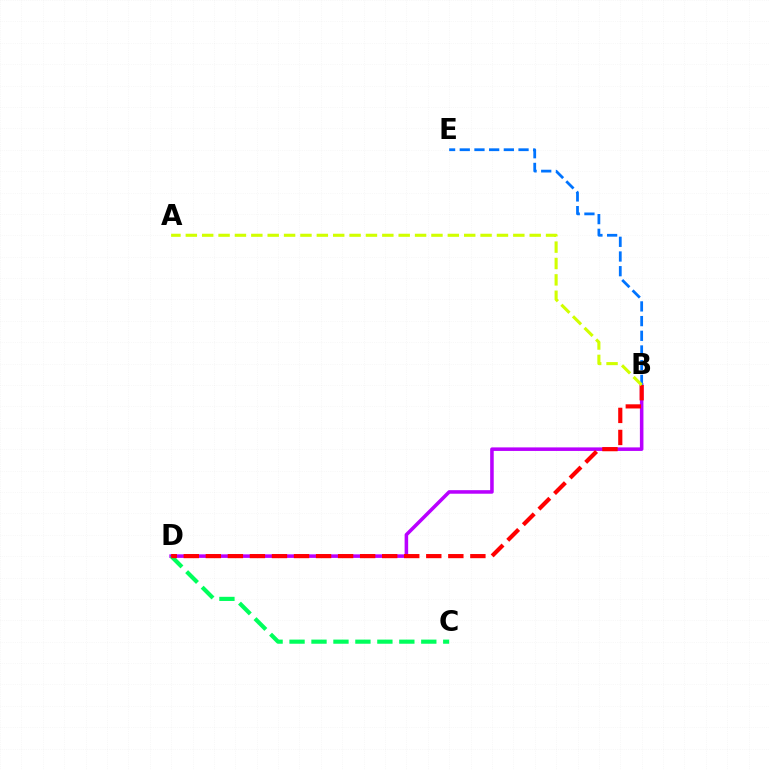{('B', 'D'): [{'color': '#b900ff', 'line_style': 'solid', 'thickness': 2.56}, {'color': '#ff0000', 'line_style': 'dashed', 'thickness': 2.99}], ('C', 'D'): [{'color': '#00ff5c', 'line_style': 'dashed', 'thickness': 2.98}], ('B', 'E'): [{'color': '#0074ff', 'line_style': 'dashed', 'thickness': 2.0}], ('A', 'B'): [{'color': '#d1ff00', 'line_style': 'dashed', 'thickness': 2.22}]}